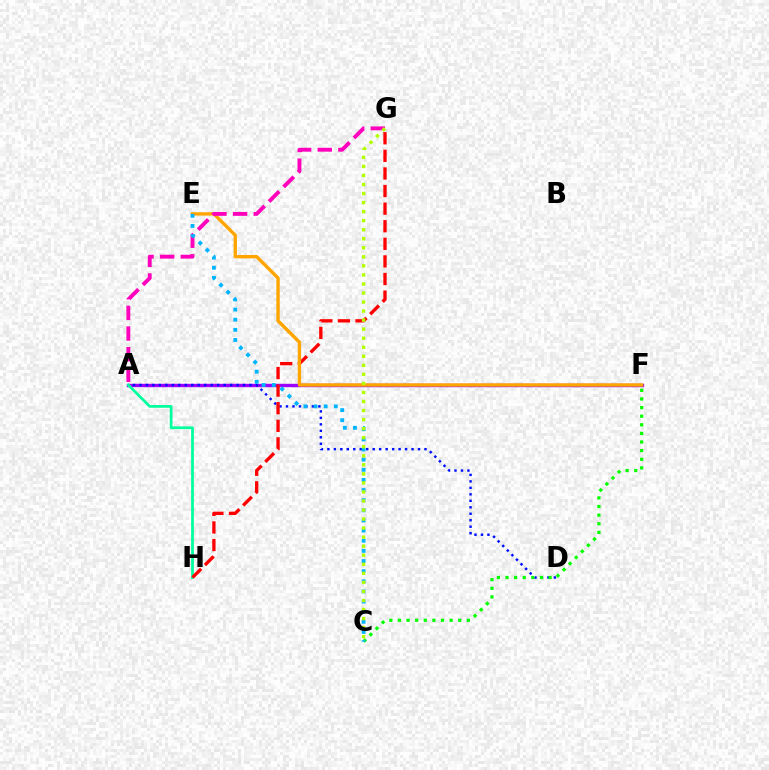{('A', 'F'): [{'color': '#9b00ff', 'line_style': 'solid', 'thickness': 2.43}], ('A', 'D'): [{'color': '#0010ff', 'line_style': 'dotted', 'thickness': 1.76}], ('A', 'H'): [{'color': '#00ff9d', 'line_style': 'solid', 'thickness': 1.98}], ('G', 'H'): [{'color': '#ff0000', 'line_style': 'dashed', 'thickness': 2.39}], ('C', 'F'): [{'color': '#08ff00', 'line_style': 'dotted', 'thickness': 2.34}], ('E', 'F'): [{'color': '#ffa500', 'line_style': 'solid', 'thickness': 2.43}], ('A', 'G'): [{'color': '#ff00bd', 'line_style': 'dashed', 'thickness': 2.8}], ('C', 'E'): [{'color': '#00b5ff', 'line_style': 'dotted', 'thickness': 2.75}], ('C', 'G'): [{'color': '#b3ff00', 'line_style': 'dotted', 'thickness': 2.46}]}